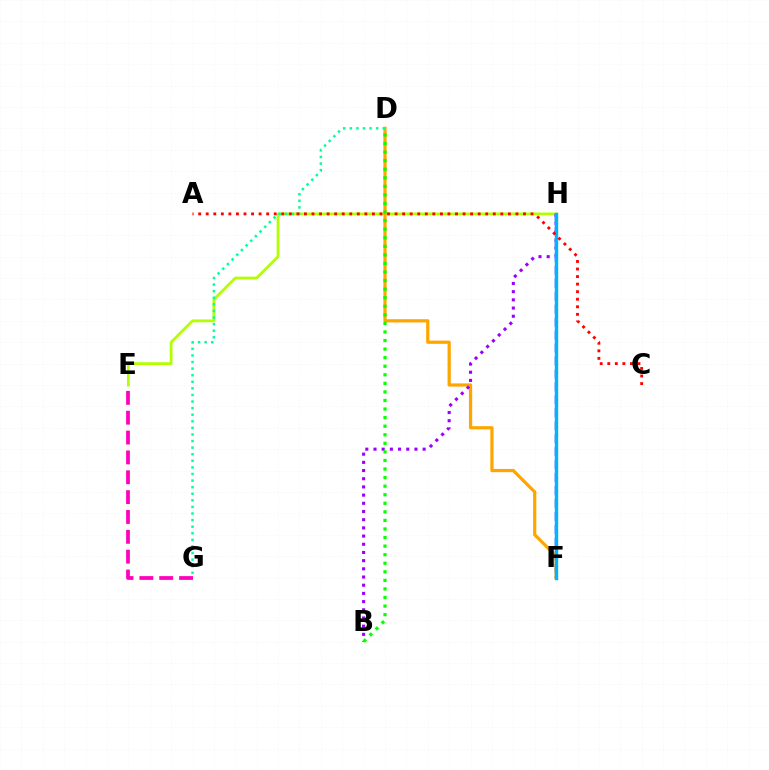{('E', 'H'): [{'color': '#b3ff00', 'line_style': 'solid', 'thickness': 2.0}], ('F', 'H'): [{'color': '#0010ff', 'line_style': 'dashed', 'thickness': 1.76}, {'color': '#00b5ff', 'line_style': 'solid', 'thickness': 2.45}], ('D', 'F'): [{'color': '#ffa500', 'line_style': 'solid', 'thickness': 2.32}], ('E', 'G'): [{'color': '#ff00bd', 'line_style': 'dashed', 'thickness': 2.7}], ('D', 'G'): [{'color': '#00ff9d', 'line_style': 'dotted', 'thickness': 1.79}], ('B', 'H'): [{'color': '#9b00ff', 'line_style': 'dotted', 'thickness': 2.23}], ('A', 'C'): [{'color': '#ff0000', 'line_style': 'dotted', 'thickness': 2.05}], ('B', 'D'): [{'color': '#08ff00', 'line_style': 'dotted', 'thickness': 2.33}]}